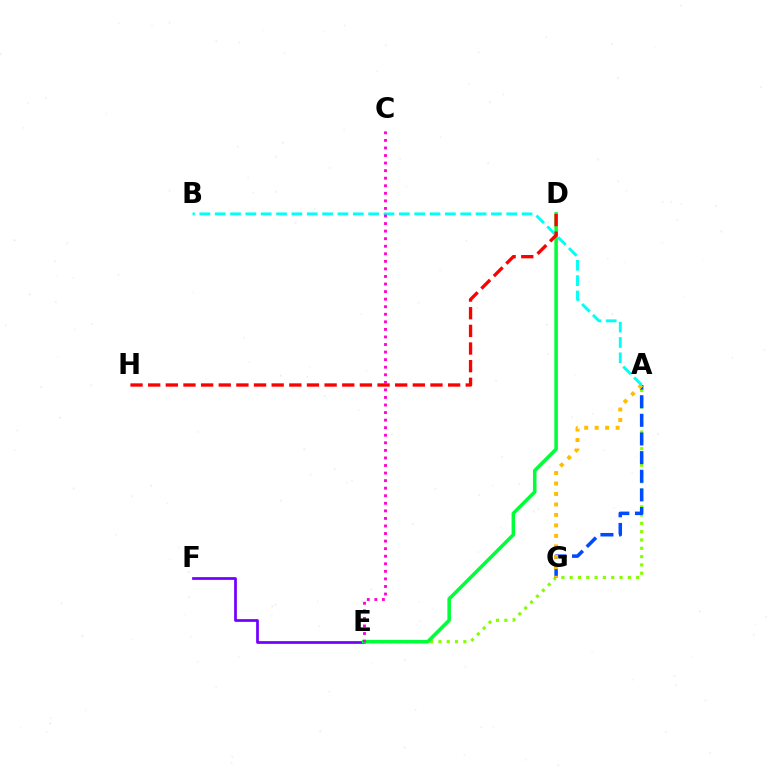{('E', 'F'): [{'color': '#7200ff', 'line_style': 'solid', 'thickness': 1.97}], ('A', 'E'): [{'color': '#84ff00', 'line_style': 'dotted', 'thickness': 2.26}], ('A', 'G'): [{'color': '#004bff', 'line_style': 'dashed', 'thickness': 2.53}, {'color': '#ffbd00', 'line_style': 'dotted', 'thickness': 2.84}], ('D', 'E'): [{'color': '#00ff39', 'line_style': 'solid', 'thickness': 2.55}], ('A', 'B'): [{'color': '#00fff6', 'line_style': 'dashed', 'thickness': 2.08}], ('D', 'H'): [{'color': '#ff0000', 'line_style': 'dashed', 'thickness': 2.4}], ('C', 'E'): [{'color': '#ff00cf', 'line_style': 'dotted', 'thickness': 2.05}]}